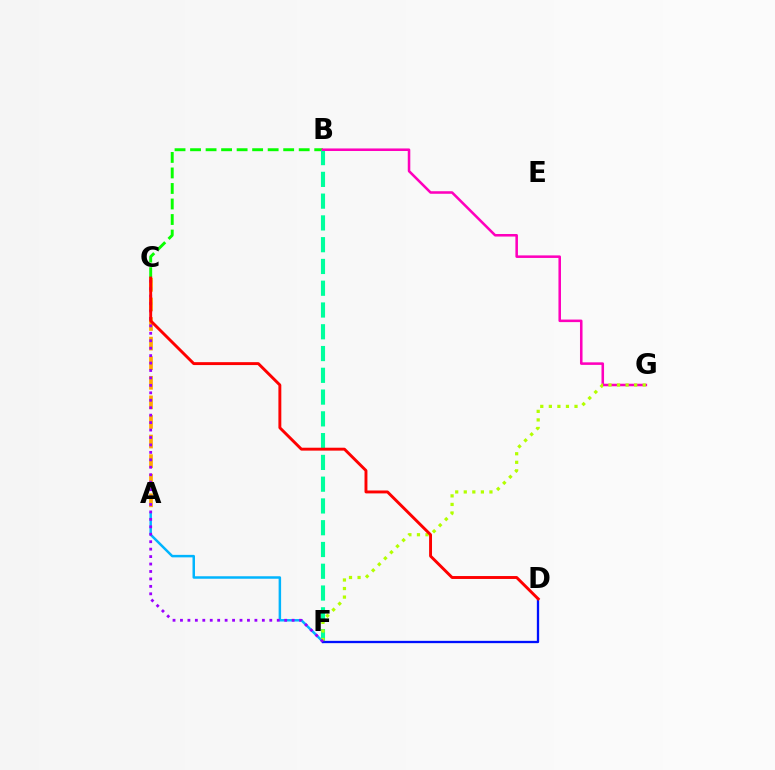{('A', 'F'): [{'color': '#00b5ff', 'line_style': 'solid', 'thickness': 1.79}], ('B', 'C'): [{'color': '#08ff00', 'line_style': 'dashed', 'thickness': 2.11}], ('B', 'F'): [{'color': '#00ff9d', 'line_style': 'dashed', 'thickness': 2.96}], ('B', 'G'): [{'color': '#ff00bd', 'line_style': 'solid', 'thickness': 1.84}], ('A', 'C'): [{'color': '#ffa500', 'line_style': 'dashed', 'thickness': 2.66}], ('D', 'F'): [{'color': '#0010ff', 'line_style': 'solid', 'thickness': 1.66}], ('F', 'G'): [{'color': '#b3ff00', 'line_style': 'dotted', 'thickness': 2.33}], ('C', 'F'): [{'color': '#9b00ff', 'line_style': 'dotted', 'thickness': 2.02}], ('C', 'D'): [{'color': '#ff0000', 'line_style': 'solid', 'thickness': 2.1}]}